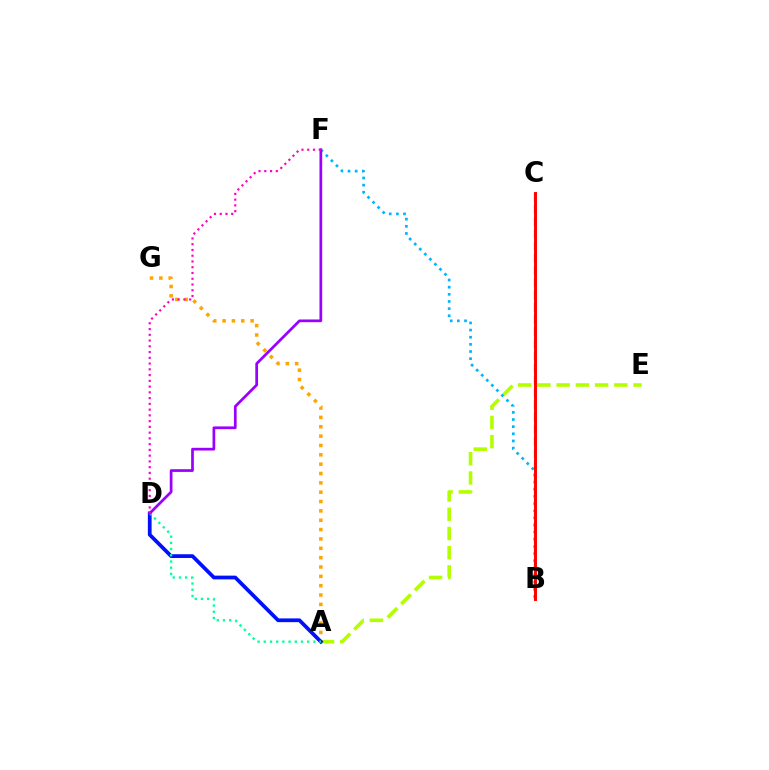{('A', 'E'): [{'color': '#b3ff00', 'line_style': 'dashed', 'thickness': 2.61}], ('B', 'F'): [{'color': '#00b5ff', 'line_style': 'dotted', 'thickness': 1.94}], ('B', 'C'): [{'color': '#08ff00', 'line_style': 'dashed', 'thickness': 1.66}, {'color': '#ff0000', 'line_style': 'solid', 'thickness': 2.12}], ('A', 'G'): [{'color': '#ffa500', 'line_style': 'dotted', 'thickness': 2.54}], ('A', 'D'): [{'color': '#0010ff', 'line_style': 'solid', 'thickness': 2.69}, {'color': '#00ff9d', 'line_style': 'dotted', 'thickness': 1.69}], ('D', 'F'): [{'color': '#9b00ff', 'line_style': 'solid', 'thickness': 1.96}, {'color': '#ff00bd', 'line_style': 'dotted', 'thickness': 1.56}]}